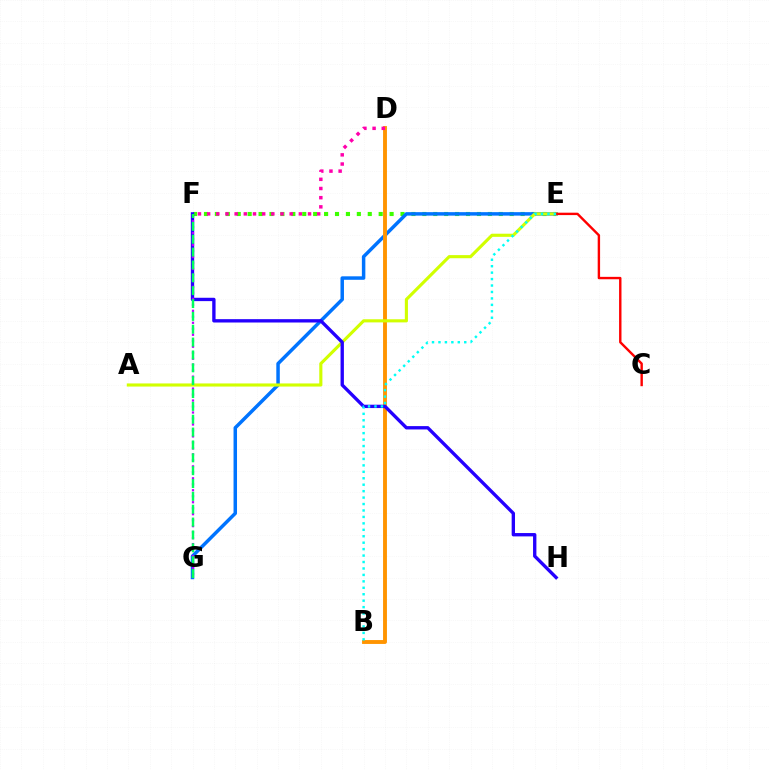{('E', 'F'): [{'color': '#3dff00', 'line_style': 'dotted', 'thickness': 2.97}], ('E', 'G'): [{'color': '#0074ff', 'line_style': 'solid', 'thickness': 2.51}], ('B', 'D'): [{'color': '#ff9400', 'line_style': 'solid', 'thickness': 2.8}], ('A', 'E'): [{'color': '#d1ff00', 'line_style': 'solid', 'thickness': 2.25}], ('F', 'H'): [{'color': '#2500ff', 'line_style': 'solid', 'thickness': 2.41}], ('F', 'G'): [{'color': '#b900ff', 'line_style': 'dotted', 'thickness': 1.63}, {'color': '#00ff5c', 'line_style': 'dashed', 'thickness': 1.75}], ('D', 'F'): [{'color': '#ff00ac', 'line_style': 'dotted', 'thickness': 2.49}], ('C', 'E'): [{'color': '#ff0000', 'line_style': 'solid', 'thickness': 1.73}], ('B', 'E'): [{'color': '#00fff6', 'line_style': 'dotted', 'thickness': 1.75}]}